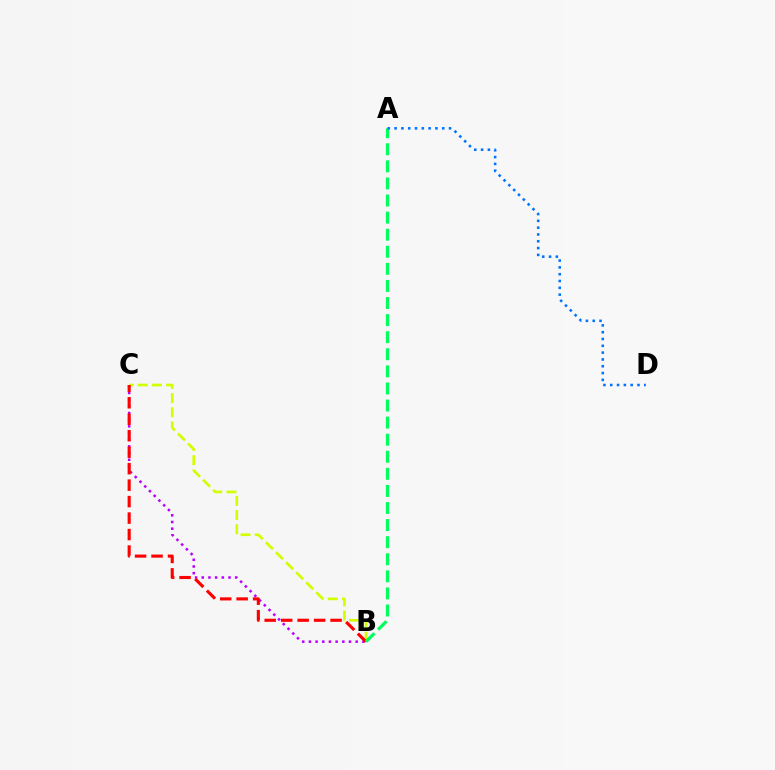{('B', 'C'): [{'color': '#b900ff', 'line_style': 'dotted', 'thickness': 1.82}, {'color': '#d1ff00', 'line_style': 'dashed', 'thickness': 1.93}, {'color': '#ff0000', 'line_style': 'dashed', 'thickness': 2.24}], ('A', 'B'): [{'color': '#00ff5c', 'line_style': 'dashed', 'thickness': 2.32}], ('A', 'D'): [{'color': '#0074ff', 'line_style': 'dotted', 'thickness': 1.85}]}